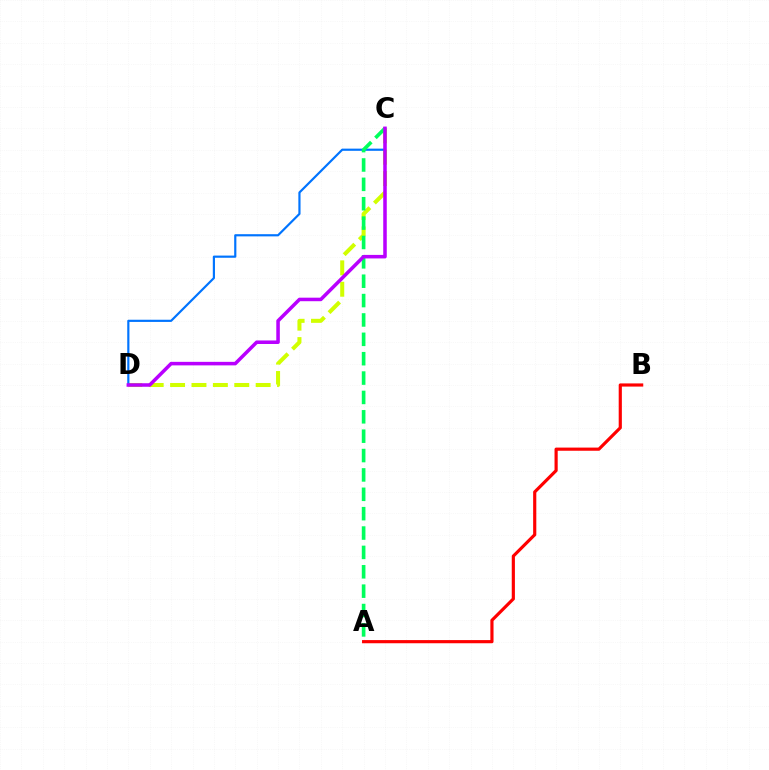{('C', 'D'): [{'color': '#d1ff00', 'line_style': 'dashed', 'thickness': 2.91}, {'color': '#0074ff', 'line_style': 'solid', 'thickness': 1.57}, {'color': '#b900ff', 'line_style': 'solid', 'thickness': 2.54}], ('A', 'C'): [{'color': '#00ff5c', 'line_style': 'dashed', 'thickness': 2.63}], ('A', 'B'): [{'color': '#ff0000', 'line_style': 'solid', 'thickness': 2.28}]}